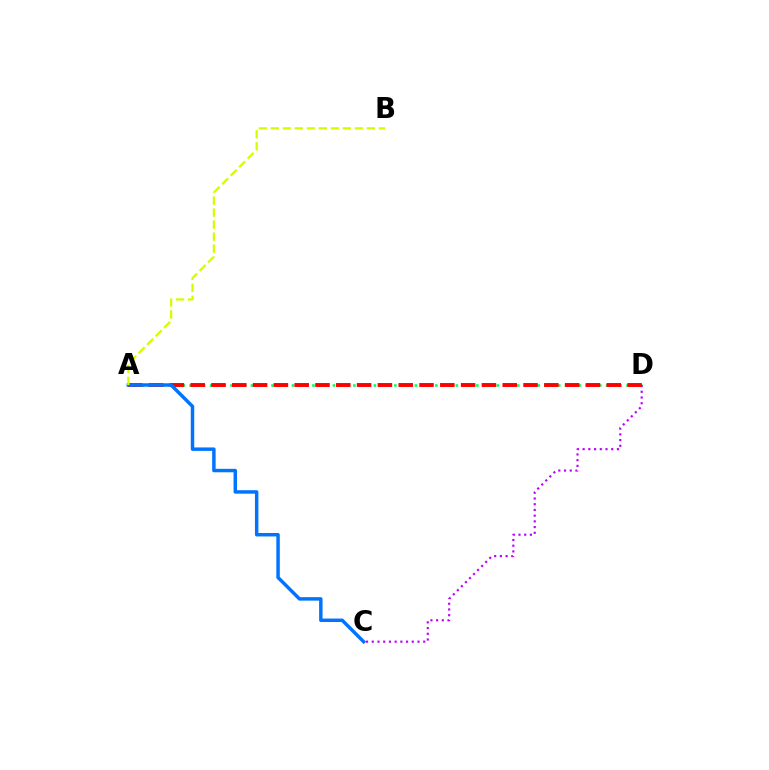{('A', 'D'): [{'color': '#00ff5c', 'line_style': 'dotted', 'thickness': 1.86}, {'color': '#ff0000', 'line_style': 'dashed', 'thickness': 2.83}], ('C', 'D'): [{'color': '#b900ff', 'line_style': 'dotted', 'thickness': 1.55}], ('A', 'C'): [{'color': '#0074ff', 'line_style': 'solid', 'thickness': 2.49}], ('A', 'B'): [{'color': '#d1ff00', 'line_style': 'dashed', 'thickness': 1.63}]}